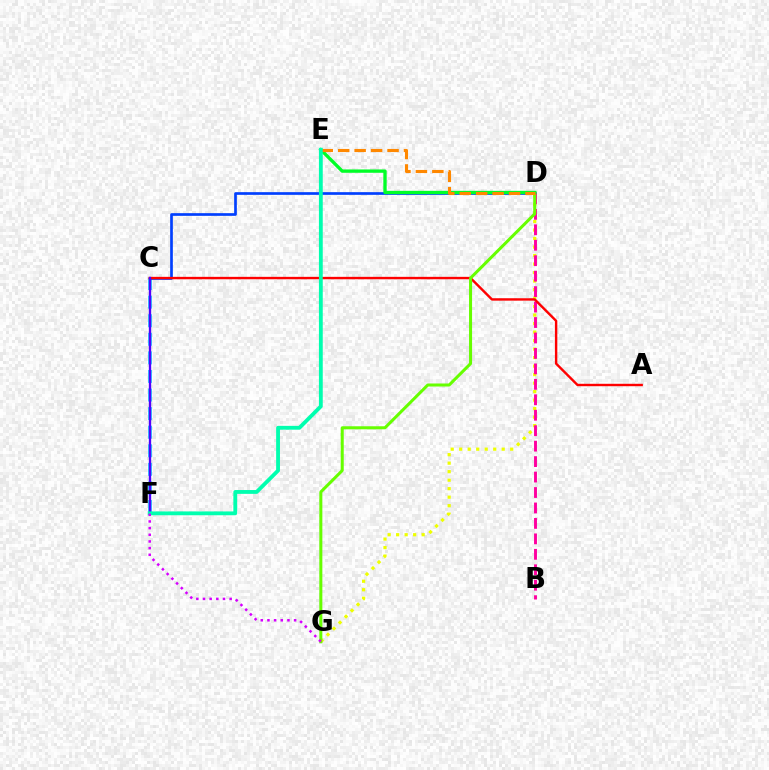{('D', 'G'): [{'color': '#eeff00', 'line_style': 'dotted', 'thickness': 2.31}, {'color': '#66ff00', 'line_style': 'solid', 'thickness': 2.18}], ('C', 'F'): [{'color': '#00c7ff', 'line_style': 'dashed', 'thickness': 2.52}, {'color': '#4f00ff', 'line_style': 'solid', 'thickness': 1.69}], ('C', 'D'): [{'color': '#003fff', 'line_style': 'solid', 'thickness': 1.93}], ('B', 'D'): [{'color': '#ff00a0', 'line_style': 'dashed', 'thickness': 2.1}], ('A', 'C'): [{'color': '#ff0000', 'line_style': 'solid', 'thickness': 1.74}], ('D', 'E'): [{'color': '#00ff27', 'line_style': 'solid', 'thickness': 2.4}, {'color': '#ff8800', 'line_style': 'dashed', 'thickness': 2.23}], ('E', 'F'): [{'color': '#00ffaf', 'line_style': 'solid', 'thickness': 2.75}], ('F', 'G'): [{'color': '#d600ff', 'line_style': 'dotted', 'thickness': 1.81}]}